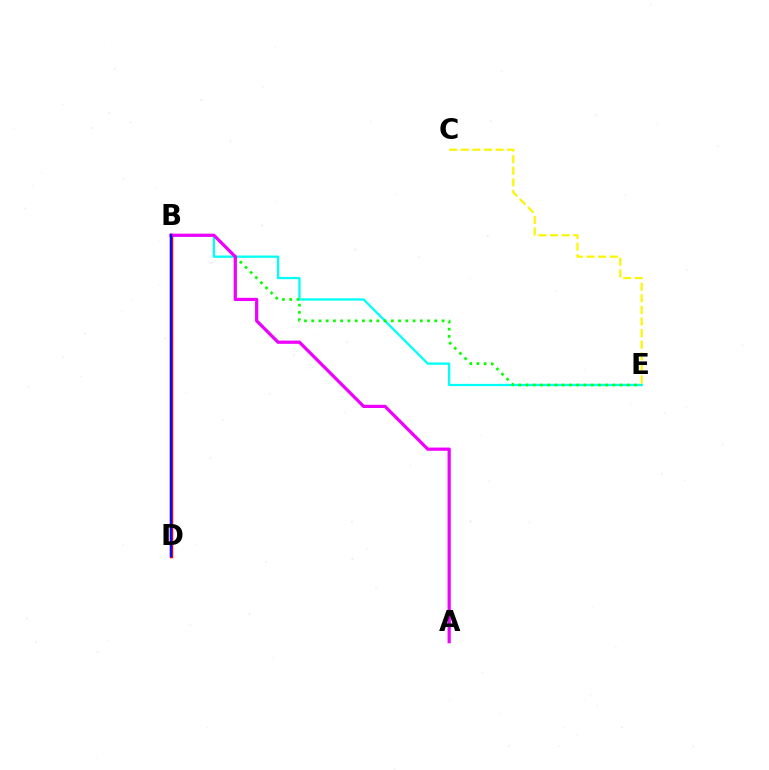{('B', 'E'): [{'color': '#00fff6', 'line_style': 'solid', 'thickness': 1.64}, {'color': '#08ff00', 'line_style': 'dotted', 'thickness': 1.97}], ('B', 'D'): [{'color': '#ff0000', 'line_style': 'solid', 'thickness': 2.51}, {'color': '#0010ff', 'line_style': 'solid', 'thickness': 1.64}], ('C', 'E'): [{'color': '#fcf500', 'line_style': 'dashed', 'thickness': 1.57}], ('A', 'B'): [{'color': '#ee00ff', 'line_style': 'solid', 'thickness': 2.32}]}